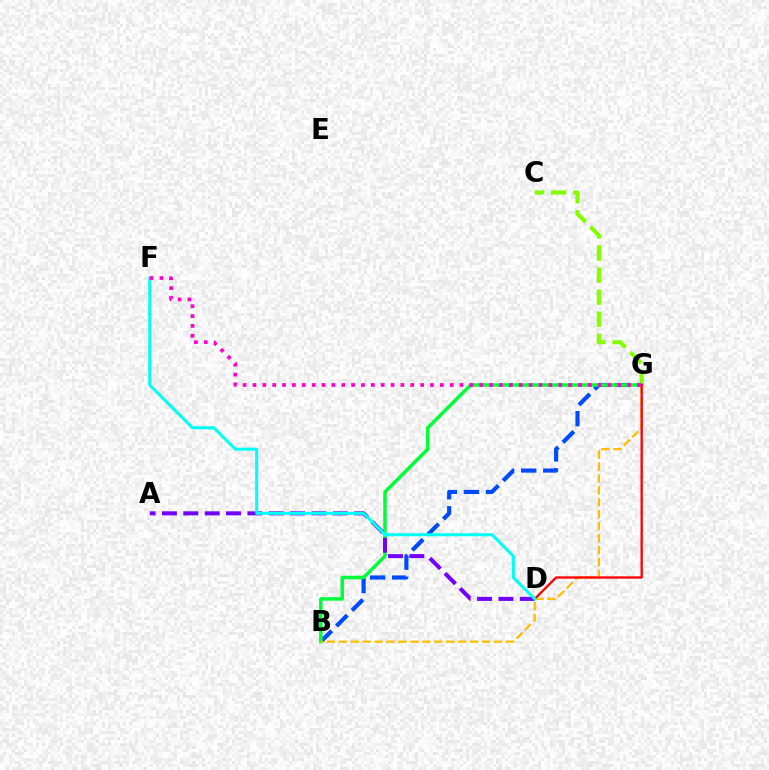{('B', 'G'): [{'color': '#004bff', 'line_style': 'dashed', 'thickness': 2.99}, {'color': '#00ff39', 'line_style': 'solid', 'thickness': 2.52}, {'color': '#ffbd00', 'line_style': 'dashed', 'thickness': 1.62}], ('C', 'G'): [{'color': '#84ff00', 'line_style': 'dashed', 'thickness': 3.0}], ('D', 'G'): [{'color': '#ff0000', 'line_style': 'solid', 'thickness': 1.67}], ('A', 'D'): [{'color': '#7200ff', 'line_style': 'dashed', 'thickness': 2.9}], ('D', 'F'): [{'color': '#00fff6', 'line_style': 'solid', 'thickness': 2.18}], ('F', 'G'): [{'color': '#ff00cf', 'line_style': 'dotted', 'thickness': 2.68}]}